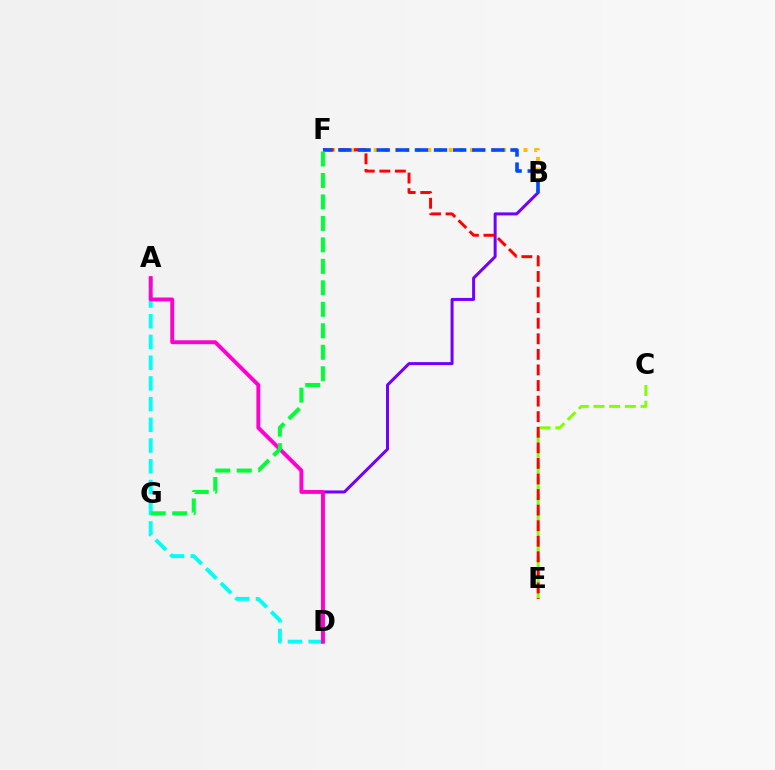{('A', 'D'): [{'color': '#00fff6', 'line_style': 'dashed', 'thickness': 2.81}, {'color': '#ff00cf', 'line_style': 'solid', 'thickness': 2.8}], ('C', 'E'): [{'color': '#84ff00', 'line_style': 'dashed', 'thickness': 2.13}], ('B', 'D'): [{'color': '#7200ff', 'line_style': 'solid', 'thickness': 2.16}], ('B', 'F'): [{'color': '#ffbd00', 'line_style': 'dotted', 'thickness': 2.91}, {'color': '#004bff', 'line_style': 'dashed', 'thickness': 2.6}], ('E', 'F'): [{'color': '#ff0000', 'line_style': 'dashed', 'thickness': 2.12}], ('F', 'G'): [{'color': '#00ff39', 'line_style': 'dashed', 'thickness': 2.92}]}